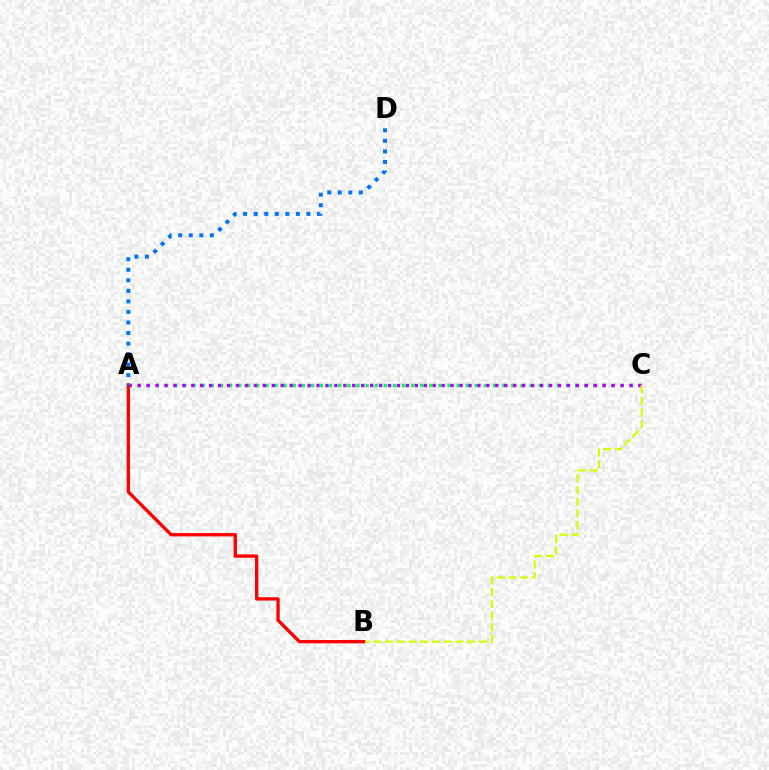{('A', 'C'): [{'color': '#00ff5c', 'line_style': 'dotted', 'thickness': 2.48}, {'color': '#b900ff', 'line_style': 'dotted', 'thickness': 2.43}], ('B', 'C'): [{'color': '#d1ff00', 'line_style': 'dashed', 'thickness': 1.59}], ('A', 'B'): [{'color': '#ff0000', 'line_style': 'solid', 'thickness': 2.39}], ('A', 'D'): [{'color': '#0074ff', 'line_style': 'dotted', 'thickness': 2.86}]}